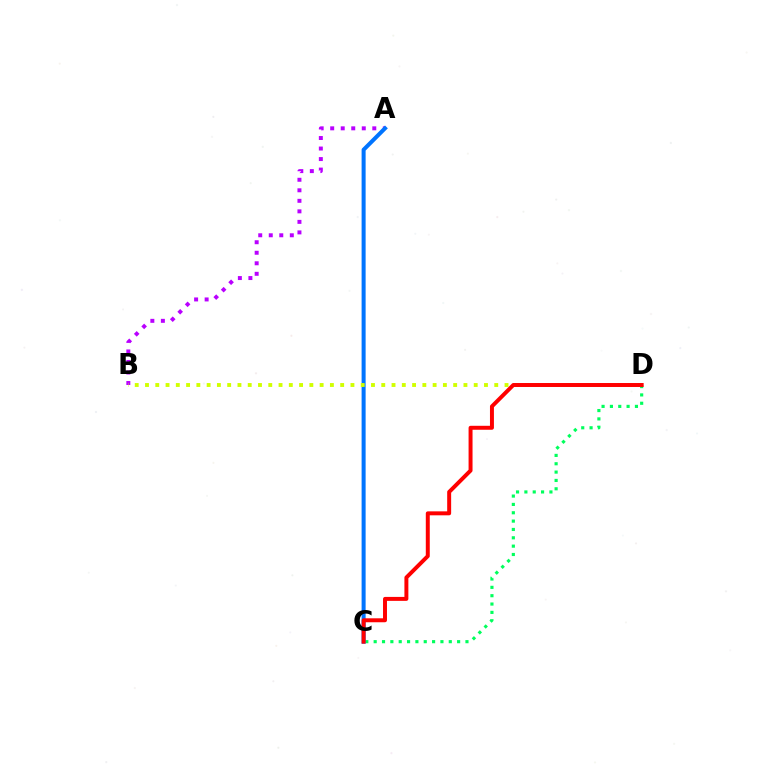{('A', 'B'): [{'color': '#b900ff', 'line_style': 'dotted', 'thickness': 2.86}], ('C', 'D'): [{'color': '#00ff5c', 'line_style': 'dotted', 'thickness': 2.27}, {'color': '#ff0000', 'line_style': 'solid', 'thickness': 2.85}], ('A', 'C'): [{'color': '#0074ff', 'line_style': 'solid', 'thickness': 2.89}], ('B', 'D'): [{'color': '#d1ff00', 'line_style': 'dotted', 'thickness': 2.79}]}